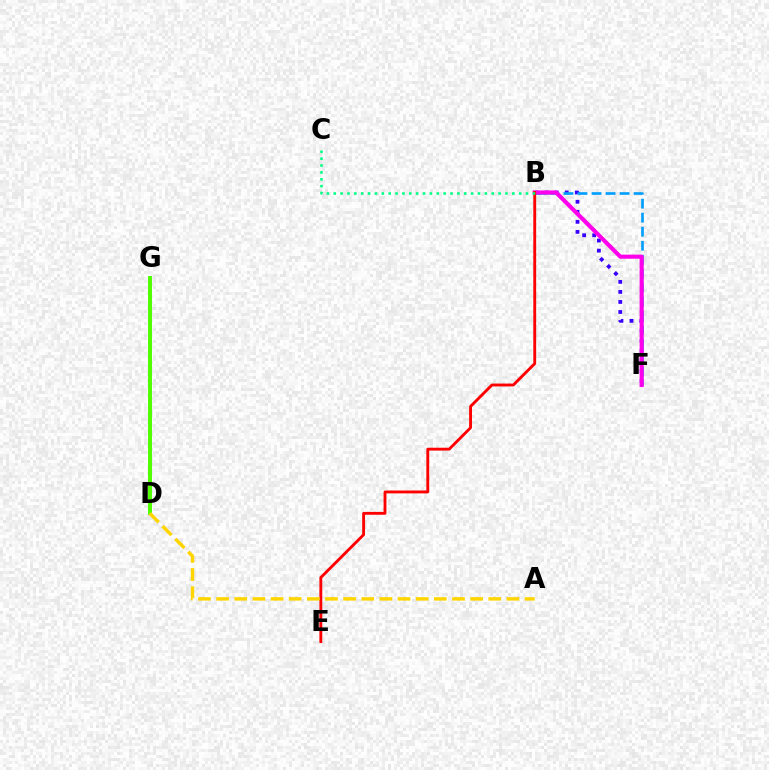{('B', 'F'): [{'color': '#3700ff', 'line_style': 'dotted', 'thickness': 2.73}, {'color': '#009eff', 'line_style': 'dashed', 'thickness': 1.91}, {'color': '#ff00ed', 'line_style': 'solid', 'thickness': 2.97}], ('D', 'G'): [{'color': '#4fff00', 'line_style': 'solid', 'thickness': 2.84}], ('B', 'E'): [{'color': '#ff0000', 'line_style': 'solid', 'thickness': 2.06}], ('B', 'C'): [{'color': '#00ff86', 'line_style': 'dotted', 'thickness': 1.87}], ('A', 'D'): [{'color': '#ffd500', 'line_style': 'dashed', 'thickness': 2.47}]}